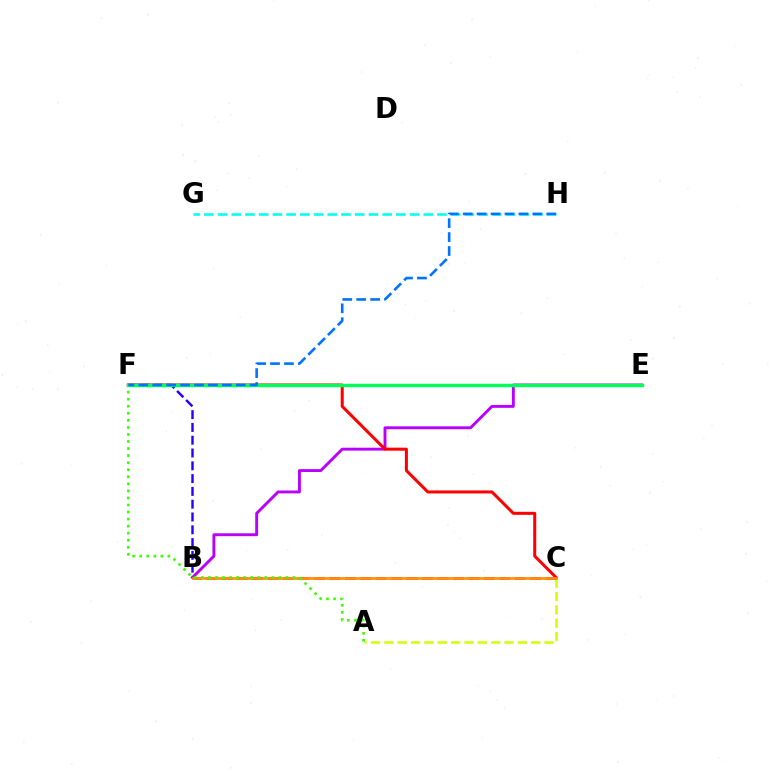{('B', 'F'): [{'color': '#2500ff', 'line_style': 'dashed', 'thickness': 1.74}], ('A', 'C'): [{'color': '#d1ff00', 'line_style': 'dashed', 'thickness': 1.81}], ('G', 'H'): [{'color': '#00fff6', 'line_style': 'dashed', 'thickness': 1.86}], ('B', 'E'): [{'color': '#b900ff', 'line_style': 'solid', 'thickness': 2.09}], ('C', 'F'): [{'color': '#ff0000', 'line_style': 'solid', 'thickness': 2.18}], ('E', 'F'): [{'color': '#00ff5c', 'line_style': 'solid', 'thickness': 2.46}], ('B', 'C'): [{'color': '#ff00ac', 'line_style': 'dashed', 'thickness': 2.1}, {'color': '#ff9400', 'line_style': 'solid', 'thickness': 1.93}], ('A', 'F'): [{'color': '#3dff00', 'line_style': 'dotted', 'thickness': 1.92}], ('F', 'H'): [{'color': '#0074ff', 'line_style': 'dashed', 'thickness': 1.89}]}